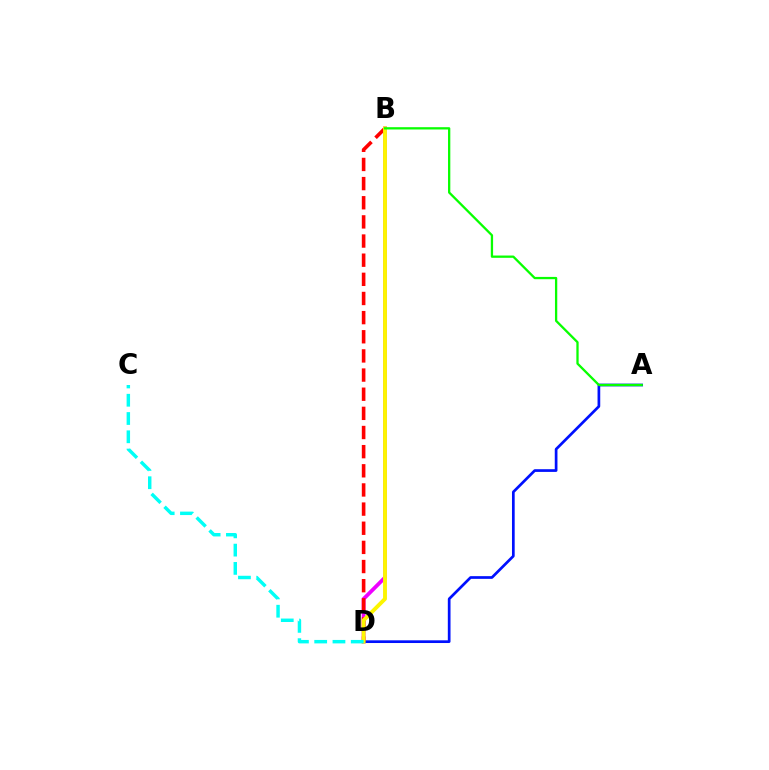{('B', 'D'): [{'color': '#ee00ff', 'line_style': 'solid', 'thickness': 2.73}, {'color': '#ff0000', 'line_style': 'dashed', 'thickness': 2.6}, {'color': '#fcf500', 'line_style': 'solid', 'thickness': 2.8}], ('A', 'D'): [{'color': '#0010ff', 'line_style': 'solid', 'thickness': 1.95}], ('C', 'D'): [{'color': '#00fff6', 'line_style': 'dashed', 'thickness': 2.48}], ('A', 'B'): [{'color': '#08ff00', 'line_style': 'solid', 'thickness': 1.65}]}